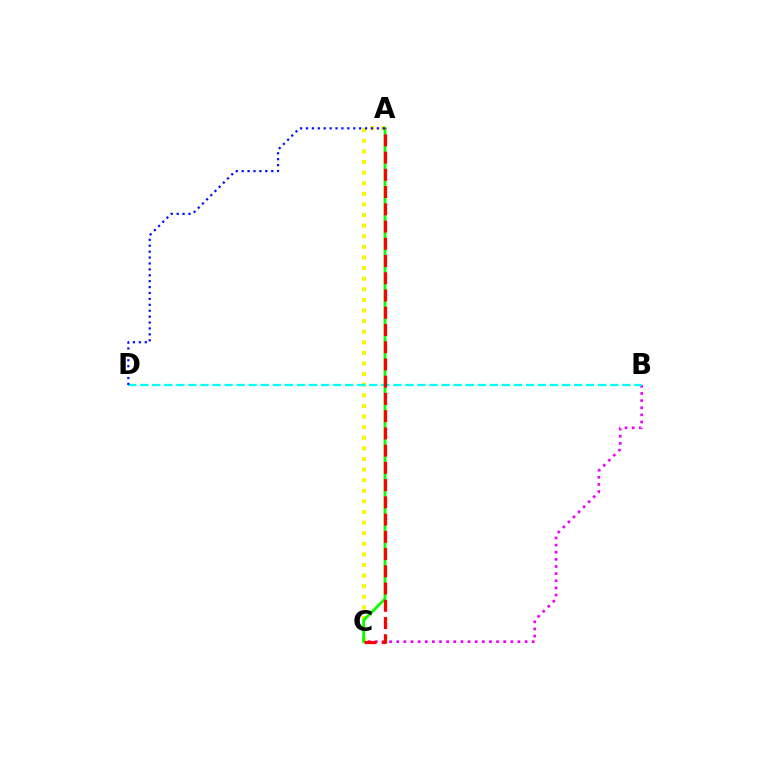{('A', 'C'): [{'color': '#fcf500', 'line_style': 'dotted', 'thickness': 2.88}, {'color': '#08ff00', 'line_style': 'solid', 'thickness': 2.02}, {'color': '#ff0000', 'line_style': 'dashed', 'thickness': 2.34}], ('B', 'C'): [{'color': '#ee00ff', 'line_style': 'dotted', 'thickness': 1.94}], ('B', 'D'): [{'color': '#00fff6', 'line_style': 'dashed', 'thickness': 1.64}], ('A', 'D'): [{'color': '#0010ff', 'line_style': 'dotted', 'thickness': 1.61}]}